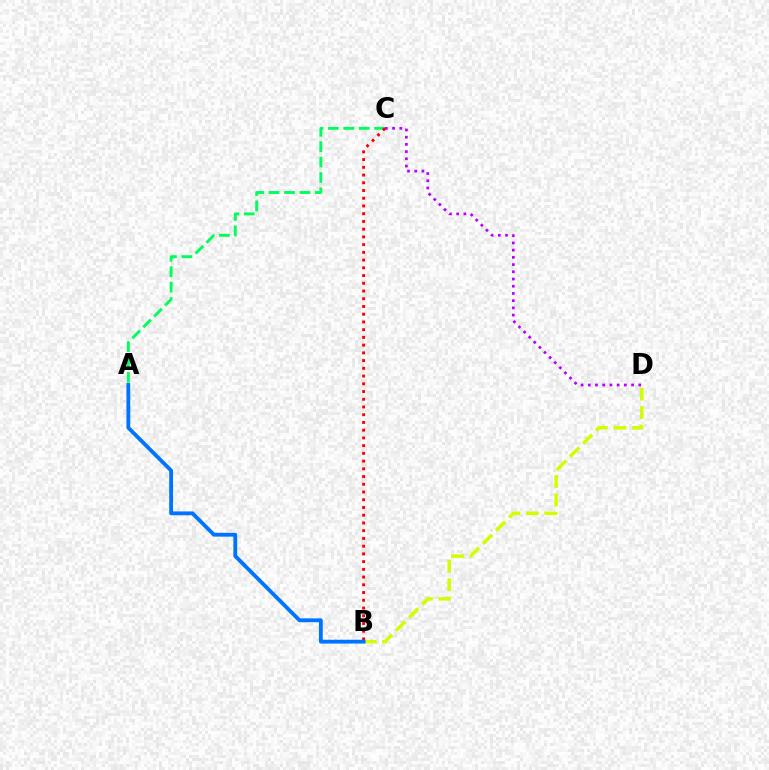{('A', 'C'): [{'color': '#00ff5c', 'line_style': 'dashed', 'thickness': 2.1}], ('B', 'D'): [{'color': '#d1ff00', 'line_style': 'dashed', 'thickness': 2.51}], ('C', 'D'): [{'color': '#b900ff', 'line_style': 'dotted', 'thickness': 1.96}], ('B', 'C'): [{'color': '#ff0000', 'line_style': 'dotted', 'thickness': 2.1}], ('A', 'B'): [{'color': '#0074ff', 'line_style': 'solid', 'thickness': 2.76}]}